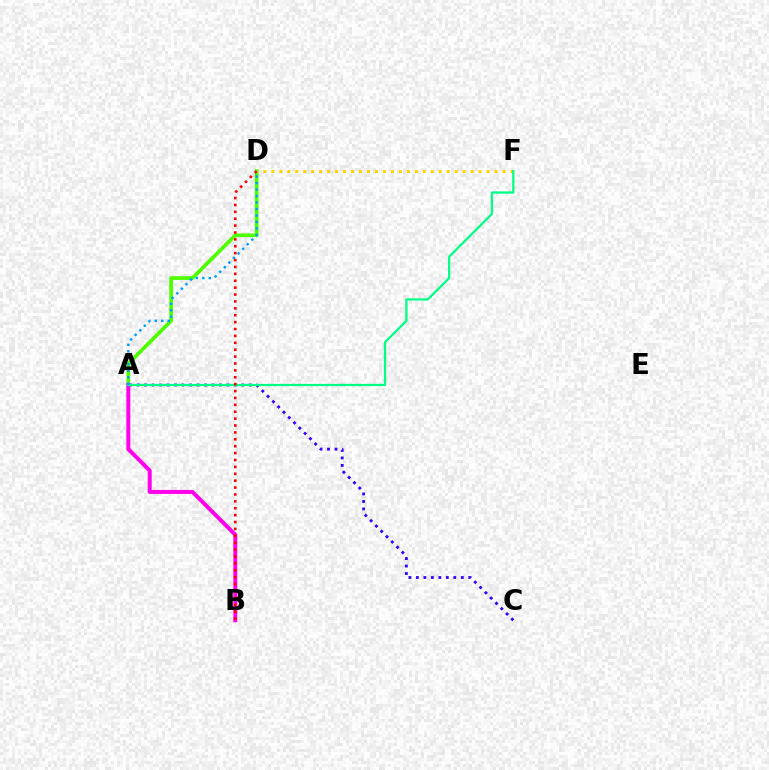{('A', 'C'): [{'color': '#3700ff', 'line_style': 'dotted', 'thickness': 2.03}], ('A', 'D'): [{'color': '#4fff00', 'line_style': 'solid', 'thickness': 2.69}, {'color': '#009eff', 'line_style': 'dotted', 'thickness': 1.76}], ('A', 'B'): [{'color': '#ff00ed', 'line_style': 'solid', 'thickness': 2.86}], ('D', 'F'): [{'color': '#ffd500', 'line_style': 'dotted', 'thickness': 2.17}], ('A', 'F'): [{'color': '#00ff86', 'line_style': 'solid', 'thickness': 1.61}], ('B', 'D'): [{'color': '#ff0000', 'line_style': 'dotted', 'thickness': 1.87}]}